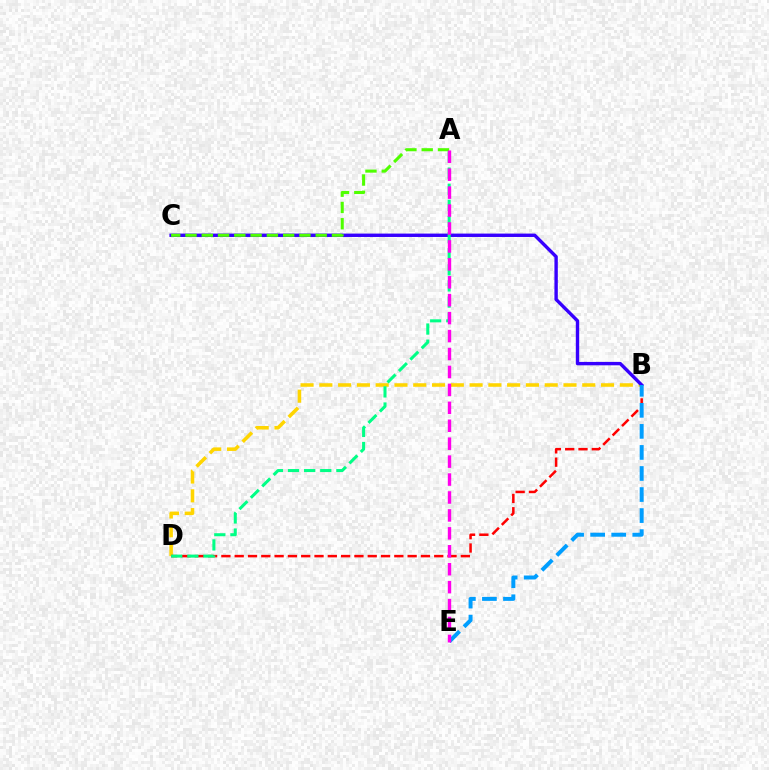{('B', 'D'): [{'color': '#ffd500', 'line_style': 'dashed', 'thickness': 2.55}, {'color': '#ff0000', 'line_style': 'dashed', 'thickness': 1.81}], ('B', 'C'): [{'color': '#3700ff', 'line_style': 'solid', 'thickness': 2.44}], ('B', 'E'): [{'color': '#009eff', 'line_style': 'dashed', 'thickness': 2.86}], ('A', 'C'): [{'color': '#4fff00', 'line_style': 'dashed', 'thickness': 2.21}], ('A', 'D'): [{'color': '#00ff86', 'line_style': 'dashed', 'thickness': 2.19}], ('A', 'E'): [{'color': '#ff00ed', 'line_style': 'dashed', 'thickness': 2.44}]}